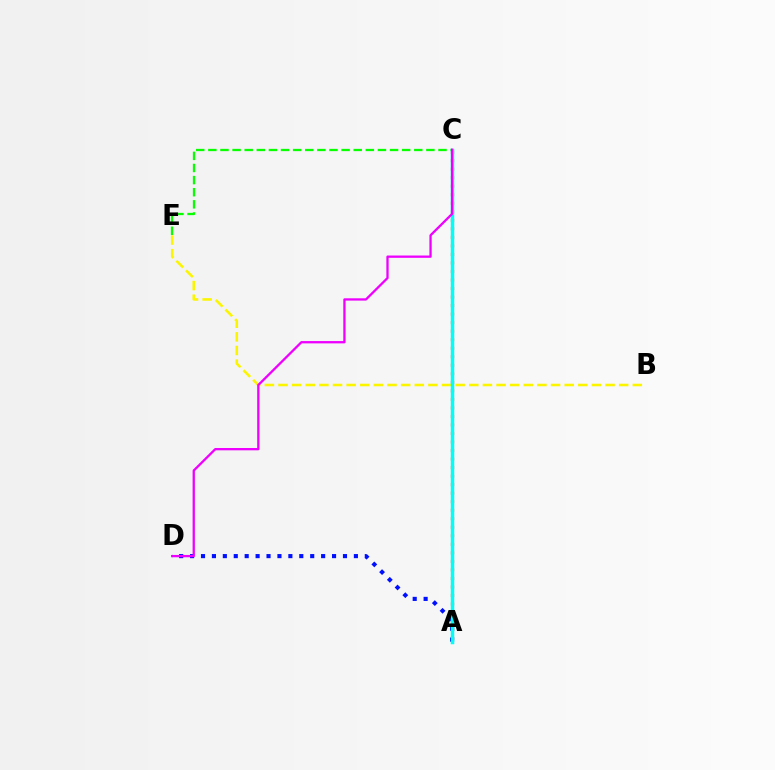{('A', 'C'): [{'color': '#ff0000', 'line_style': 'dotted', 'thickness': 2.32}, {'color': '#00fff6', 'line_style': 'solid', 'thickness': 2.49}], ('C', 'E'): [{'color': '#08ff00', 'line_style': 'dashed', 'thickness': 1.65}], ('A', 'D'): [{'color': '#0010ff', 'line_style': 'dotted', 'thickness': 2.97}], ('B', 'E'): [{'color': '#fcf500', 'line_style': 'dashed', 'thickness': 1.85}], ('C', 'D'): [{'color': '#ee00ff', 'line_style': 'solid', 'thickness': 1.66}]}